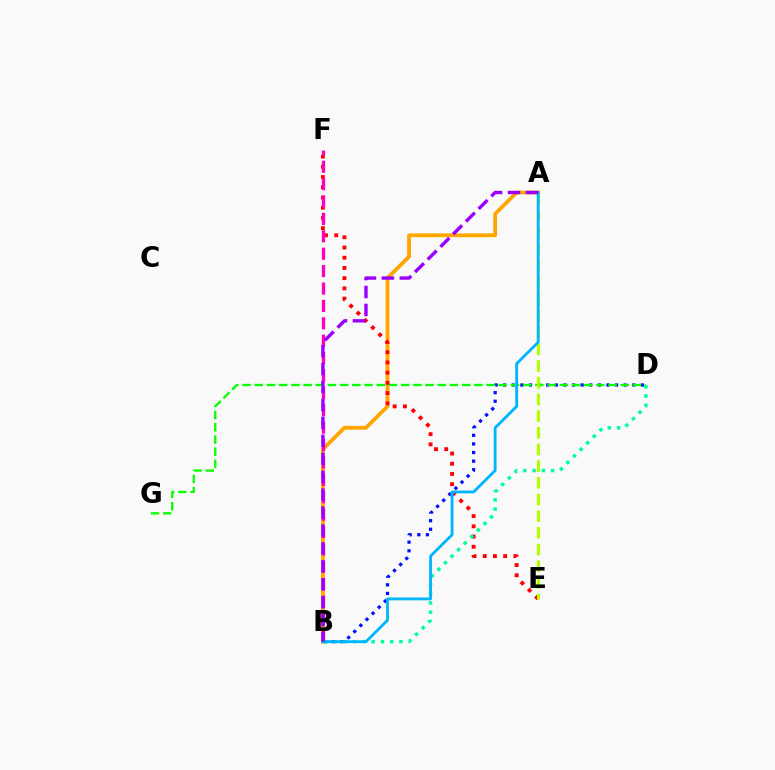{('B', 'D'): [{'color': '#0010ff', 'line_style': 'dotted', 'thickness': 2.34}, {'color': '#00ff9d', 'line_style': 'dotted', 'thickness': 2.52}], ('A', 'B'): [{'color': '#ffa500', 'line_style': 'solid', 'thickness': 2.73}, {'color': '#00b5ff', 'line_style': 'solid', 'thickness': 2.03}, {'color': '#9b00ff', 'line_style': 'dashed', 'thickness': 2.44}], ('D', 'G'): [{'color': '#08ff00', 'line_style': 'dashed', 'thickness': 1.66}], ('E', 'F'): [{'color': '#ff0000', 'line_style': 'dotted', 'thickness': 2.78}], ('B', 'F'): [{'color': '#ff00bd', 'line_style': 'dashed', 'thickness': 2.36}], ('A', 'E'): [{'color': '#b3ff00', 'line_style': 'dashed', 'thickness': 2.27}]}